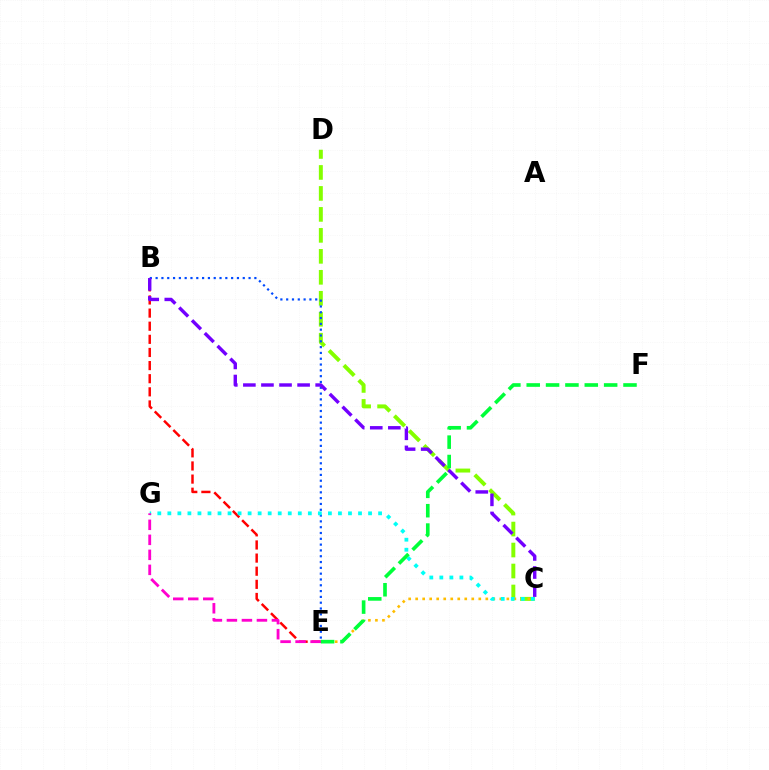{('C', 'D'): [{'color': '#84ff00', 'line_style': 'dashed', 'thickness': 2.85}], ('B', 'E'): [{'color': '#004bff', 'line_style': 'dotted', 'thickness': 1.58}, {'color': '#ff0000', 'line_style': 'dashed', 'thickness': 1.78}], ('C', 'E'): [{'color': '#ffbd00', 'line_style': 'dotted', 'thickness': 1.91}], ('C', 'G'): [{'color': '#00fff6', 'line_style': 'dotted', 'thickness': 2.73}], ('E', 'G'): [{'color': '#ff00cf', 'line_style': 'dashed', 'thickness': 2.04}], ('B', 'C'): [{'color': '#7200ff', 'line_style': 'dashed', 'thickness': 2.46}], ('E', 'F'): [{'color': '#00ff39', 'line_style': 'dashed', 'thickness': 2.63}]}